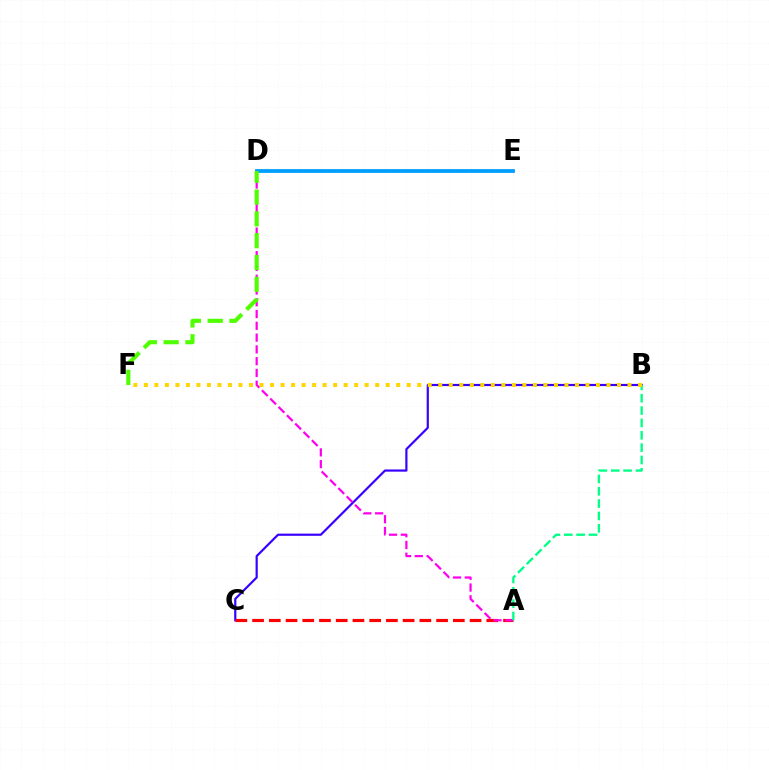{('D', 'E'): [{'color': '#009eff', 'line_style': 'solid', 'thickness': 2.72}], ('B', 'C'): [{'color': '#3700ff', 'line_style': 'solid', 'thickness': 1.57}], ('A', 'C'): [{'color': '#ff0000', 'line_style': 'dashed', 'thickness': 2.27}], ('A', 'D'): [{'color': '#ff00ed', 'line_style': 'dashed', 'thickness': 1.6}], ('A', 'B'): [{'color': '#00ff86', 'line_style': 'dashed', 'thickness': 1.68}], ('B', 'F'): [{'color': '#ffd500', 'line_style': 'dotted', 'thickness': 2.86}], ('D', 'F'): [{'color': '#4fff00', 'line_style': 'dashed', 'thickness': 2.96}]}